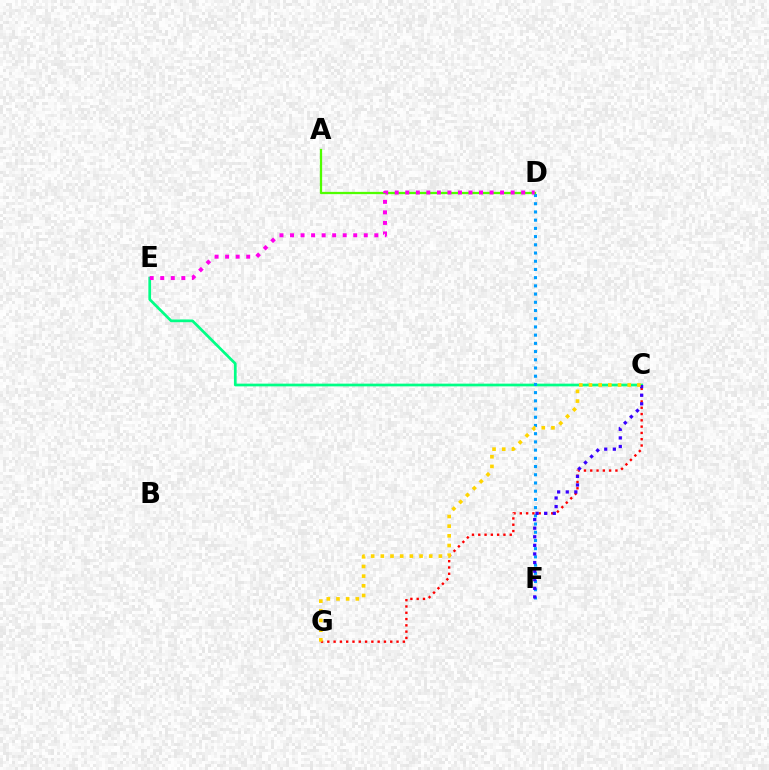{('C', 'E'): [{'color': '#00ff86', 'line_style': 'solid', 'thickness': 1.96}], ('D', 'F'): [{'color': '#009eff', 'line_style': 'dotted', 'thickness': 2.23}], ('A', 'D'): [{'color': '#4fff00', 'line_style': 'solid', 'thickness': 1.63}], ('C', 'G'): [{'color': '#ff0000', 'line_style': 'dotted', 'thickness': 1.71}, {'color': '#ffd500', 'line_style': 'dotted', 'thickness': 2.63}], ('C', 'F'): [{'color': '#3700ff', 'line_style': 'dotted', 'thickness': 2.33}], ('D', 'E'): [{'color': '#ff00ed', 'line_style': 'dotted', 'thickness': 2.86}]}